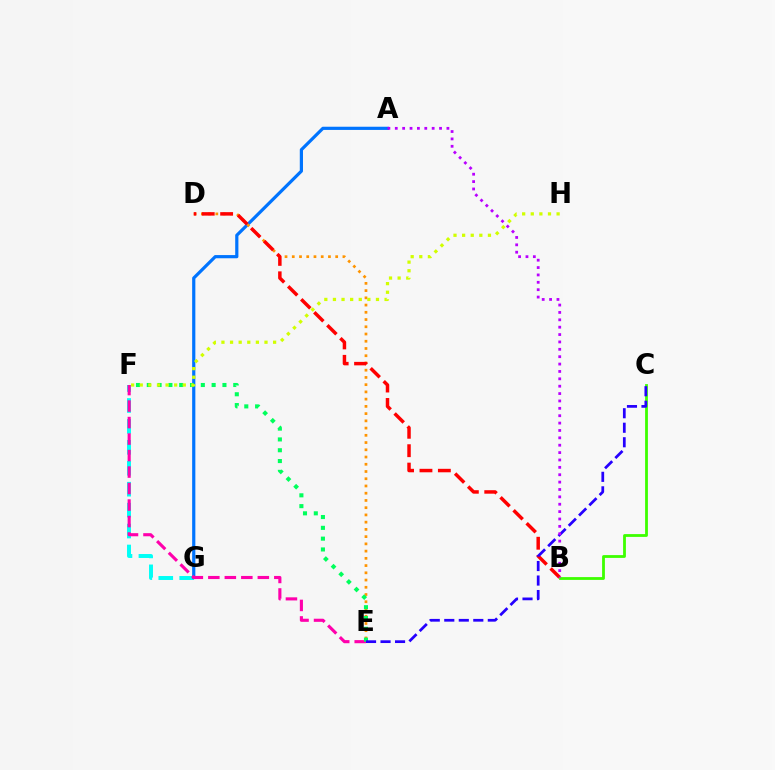{('F', 'G'): [{'color': '#00fff6', 'line_style': 'dashed', 'thickness': 2.84}], ('A', 'G'): [{'color': '#0074ff', 'line_style': 'solid', 'thickness': 2.3}], ('D', 'E'): [{'color': '#ff9400', 'line_style': 'dotted', 'thickness': 1.97}], ('E', 'F'): [{'color': '#ff00ac', 'line_style': 'dashed', 'thickness': 2.24}, {'color': '#00ff5c', 'line_style': 'dotted', 'thickness': 2.94}], ('B', 'D'): [{'color': '#ff0000', 'line_style': 'dashed', 'thickness': 2.5}], ('B', 'C'): [{'color': '#3dff00', 'line_style': 'solid', 'thickness': 2.01}], ('F', 'H'): [{'color': '#d1ff00', 'line_style': 'dotted', 'thickness': 2.34}], ('C', 'E'): [{'color': '#2500ff', 'line_style': 'dashed', 'thickness': 1.97}], ('A', 'B'): [{'color': '#b900ff', 'line_style': 'dotted', 'thickness': 2.0}]}